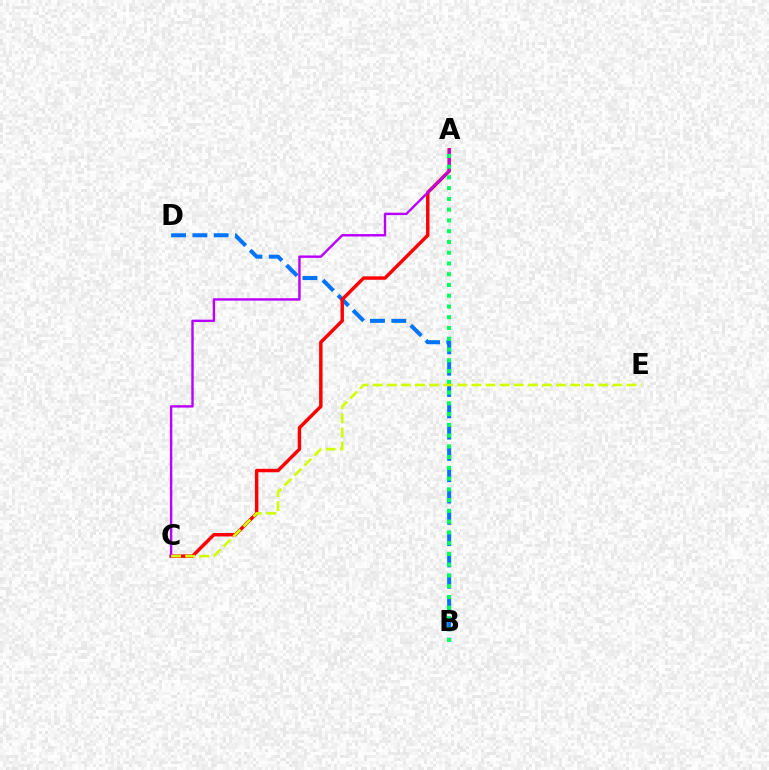{('B', 'D'): [{'color': '#0074ff', 'line_style': 'dashed', 'thickness': 2.89}], ('A', 'C'): [{'color': '#ff0000', 'line_style': 'solid', 'thickness': 2.48}, {'color': '#b900ff', 'line_style': 'solid', 'thickness': 1.73}], ('A', 'B'): [{'color': '#00ff5c', 'line_style': 'dotted', 'thickness': 2.92}], ('C', 'E'): [{'color': '#d1ff00', 'line_style': 'dashed', 'thickness': 1.92}]}